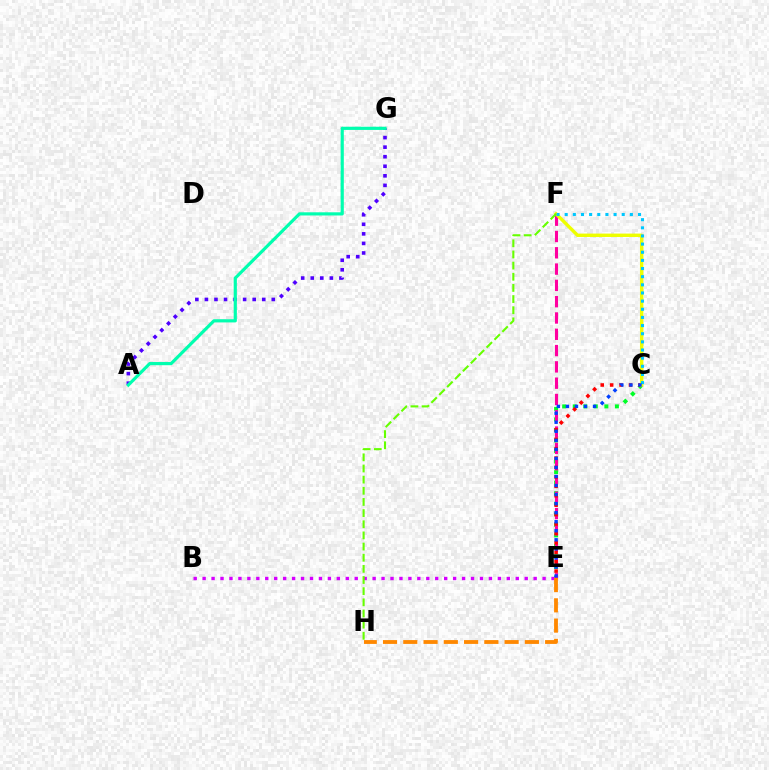{('C', 'E'): [{'color': '#00ff27', 'line_style': 'dotted', 'thickness': 2.86}, {'color': '#ff0000', 'line_style': 'dotted', 'thickness': 2.56}, {'color': '#003fff', 'line_style': 'dotted', 'thickness': 2.46}], ('E', 'F'): [{'color': '#ff00a0', 'line_style': 'dashed', 'thickness': 2.21}], ('A', 'G'): [{'color': '#4f00ff', 'line_style': 'dotted', 'thickness': 2.6}, {'color': '#00ffaf', 'line_style': 'solid', 'thickness': 2.29}], ('C', 'F'): [{'color': '#eeff00', 'line_style': 'solid', 'thickness': 2.45}, {'color': '#00c7ff', 'line_style': 'dotted', 'thickness': 2.21}], ('B', 'E'): [{'color': '#d600ff', 'line_style': 'dotted', 'thickness': 2.43}], ('E', 'H'): [{'color': '#ff8800', 'line_style': 'dashed', 'thickness': 2.75}], ('F', 'H'): [{'color': '#66ff00', 'line_style': 'dashed', 'thickness': 1.52}]}